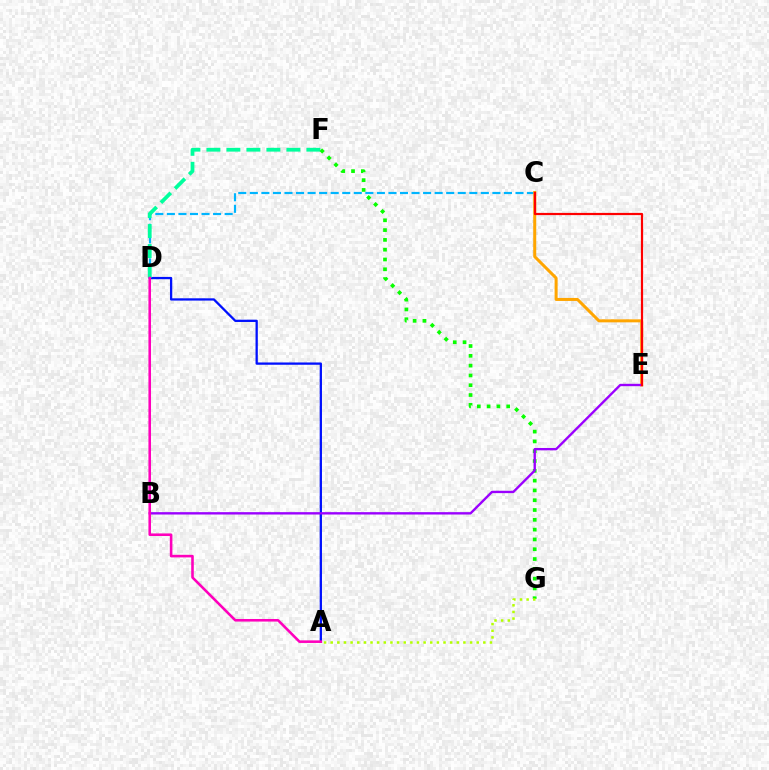{('C', 'D'): [{'color': '#00b5ff', 'line_style': 'dashed', 'thickness': 1.57}], ('A', 'D'): [{'color': '#0010ff', 'line_style': 'solid', 'thickness': 1.65}, {'color': '#ff00bd', 'line_style': 'solid', 'thickness': 1.86}], ('D', 'F'): [{'color': '#00ff9d', 'line_style': 'dashed', 'thickness': 2.72}], ('F', 'G'): [{'color': '#08ff00', 'line_style': 'dotted', 'thickness': 2.66}], ('C', 'E'): [{'color': '#ffa500', 'line_style': 'solid', 'thickness': 2.17}, {'color': '#ff0000', 'line_style': 'solid', 'thickness': 1.59}], ('A', 'G'): [{'color': '#b3ff00', 'line_style': 'dotted', 'thickness': 1.8}], ('B', 'E'): [{'color': '#9b00ff', 'line_style': 'solid', 'thickness': 1.7}]}